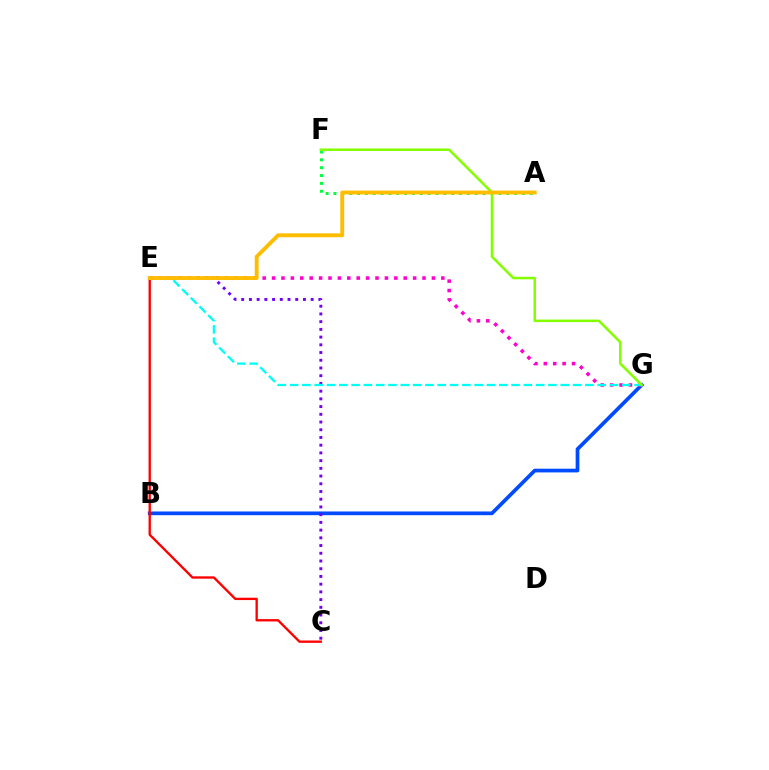{('B', 'G'): [{'color': '#004bff', 'line_style': 'solid', 'thickness': 2.67}], ('C', 'E'): [{'color': '#7200ff', 'line_style': 'dotted', 'thickness': 2.1}, {'color': '#ff0000', 'line_style': 'solid', 'thickness': 1.68}], ('E', 'G'): [{'color': '#ff00cf', 'line_style': 'dotted', 'thickness': 2.55}, {'color': '#00fff6', 'line_style': 'dashed', 'thickness': 1.67}], ('A', 'F'): [{'color': '#00ff39', 'line_style': 'dotted', 'thickness': 2.13}], ('F', 'G'): [{'color': '#84ff00', 'line_style': 'solid', 'thickness': 1.82}], ('A', 'E'): [{'color': '#ffbd00', 'line_style': 'solid', 'thickness': 2.79}]}